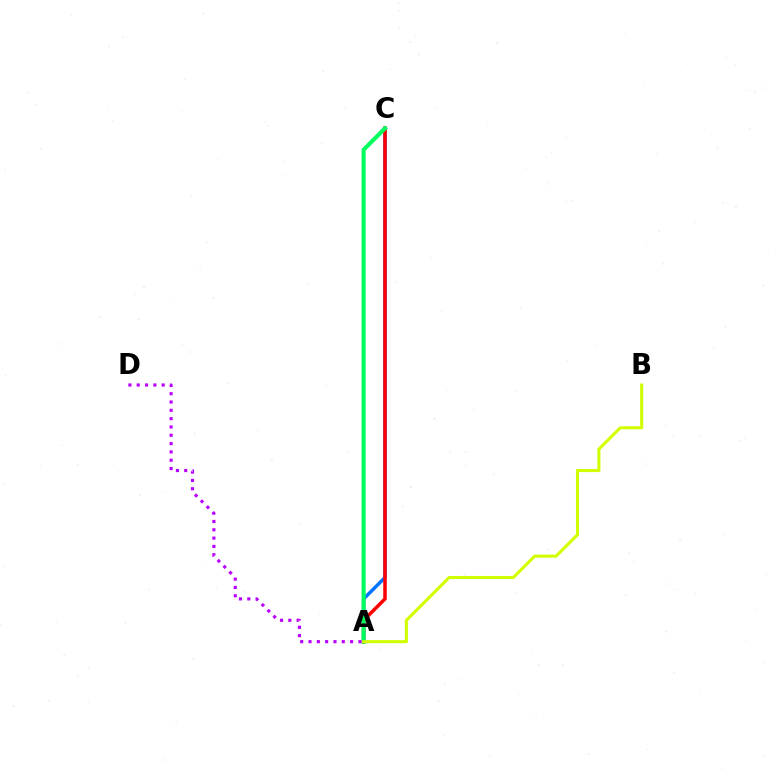{('A', 'C'): [{'color': '#0074ff', 'line_style': 'solid', 'thickness': 2.49}, {'color': '#ff0000', 'line_style': 'solid', 'thickness': 2.53}, {'color': '#00ff5c', 'line_style': 'solid', 'thickness': 2.94}], ('A', 'B'): [{'color': '#d1ff00', 'line_style': 'solid', 'thickness': 2.21}], ('A', 'D'): [{'color': '#b900ff', 'line_style': 'dotted', 'thickness': 2.26}]}